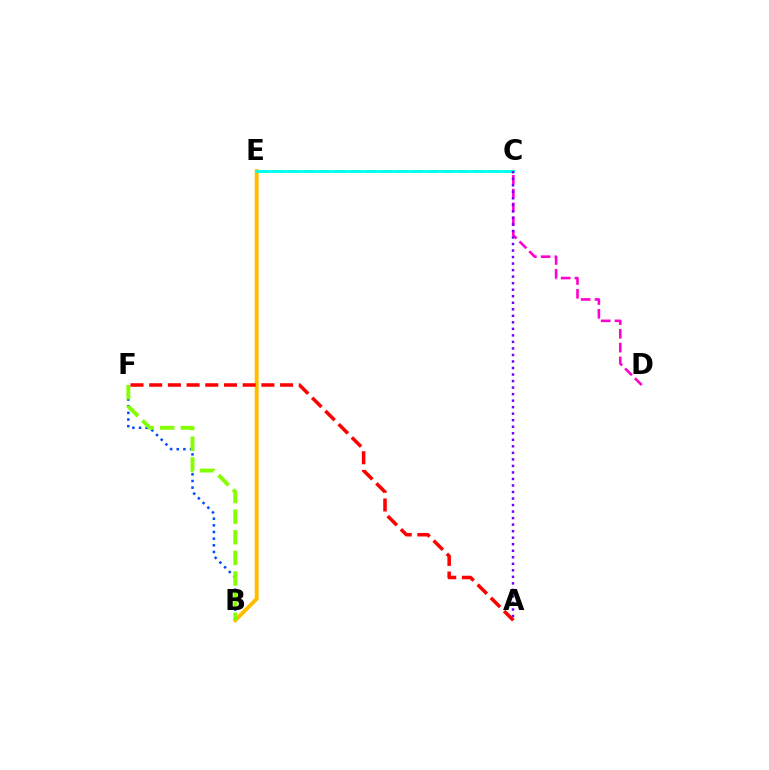{('B', 'E'): [{'color': '#ffbd00', 'line_style': 'solid', 'thickness': 2.82}], ('B', 'F'): [{'color': '#004bff', 'line_style': 'dotted', 'thickness': 1.81}, {'color': '#84ff00', 'line_style': 'dashed', 'thickness': 2.8}], ('C', 'D'): [{'color': '#ff00cf', 'line_style': 'dashed', 'thickness': 1.87}], ('C', 'E'): [{'color': '#00ff39', 'line_style': 'dashed', 'thickness': 2.1}, {'color': '#00fff6', 'line_style': 'solid', 'thickness': 2.01}], ('A', 'C'): [{'color': '#7200ff', 'line_style': 'dotted', 'thickness': 1.77}], ('A', 'F'): [{'color': '#ff0000', 'line_style': 'dashed', 'thickness': 2.54}]}